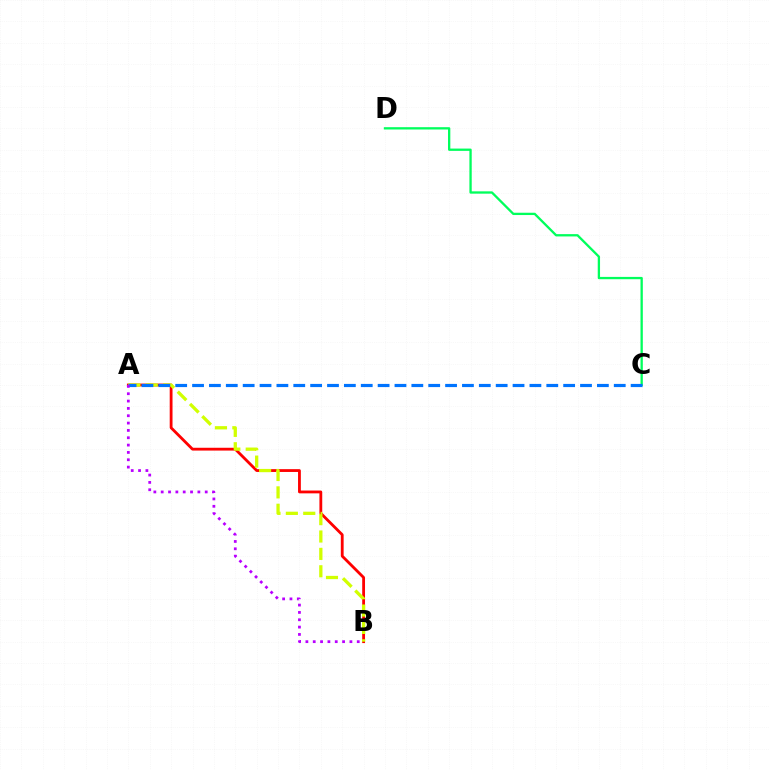{('A', 'B'): [{'color': '#ff0000', 'line_style': 'solid', 'thickness': 2.02}, {'color': '#d1ff00', 'line_style': 'dashed', 'thickness': 2.36}, {'color': '#b900ff', 'line_style': 'dotted', 'thickness': 1.99}], ('C', 'D'): [{'color': '#00ff5c', 'line_style': 'solid', 'thickness': 1.66}], ('A', 'C'): [{'color': '#0074ff', 'line_style': 'dashed', 'thickness': 2.29}]}